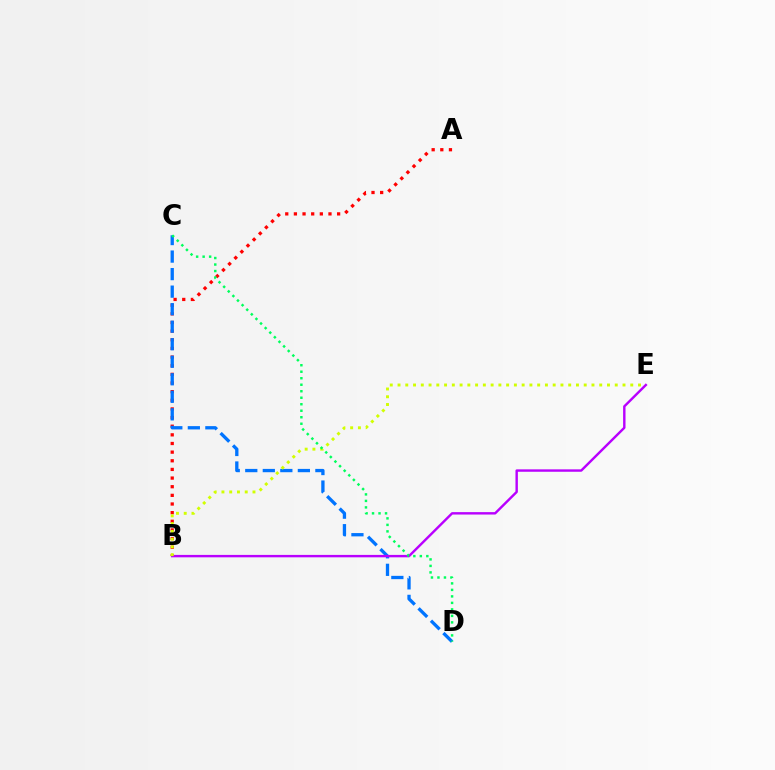{('A', 'B'): [{'color': '#ff0000', 'line_style': 'dotted', 'thickness': 2.35}], ('C', 'D'): [{'color': '#0074ff', 'line_style': 'dashed', 'thickness': 2.38}, {'color': '#00ff5c', 'line_style': 'dotted', 'thickness': 1.77}], ('B', 'E'): [{'color': '#b900ff', 'line_style': 'solid', 'thickness': 1.73}, {'color': '#d1ff00', 'line_style': 'dotted', 'thickness': 2.11}]}